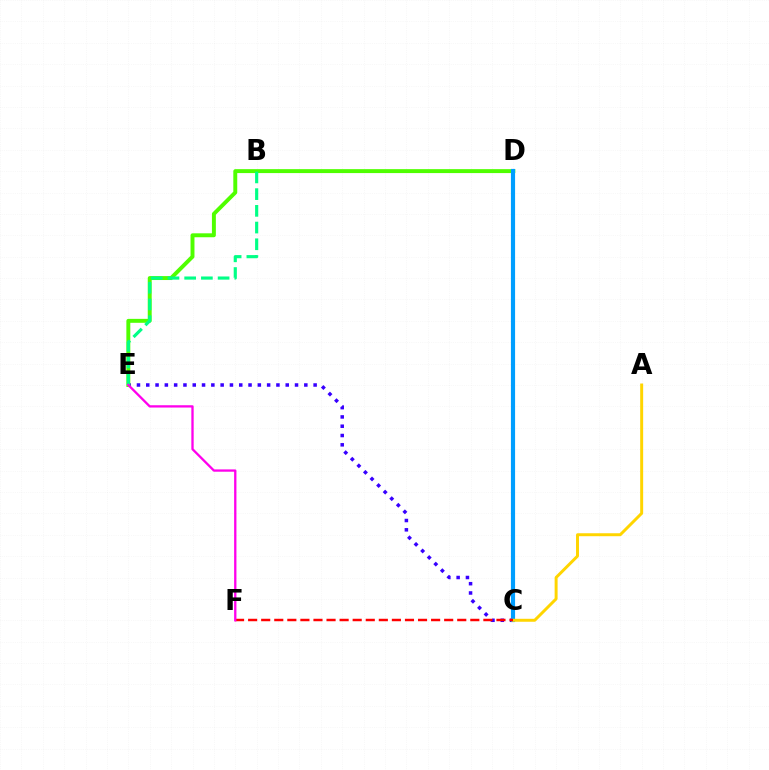{('C', 'E'): [{'color': '#3700ff', 'line_style': 'dotted', 'thickness': 2.53}], ('D', 'E'): [{'color': '#4fff00', 'line_style': 'solid', 'thickness': 2.83}], ('C', 'D'): [{'color': '#009eff', 'line_style': 'solid', 'thickness': 3.0}], ('A', 'C'): [{'color': '#ffd500', 'line_style': 'solid', 'thickness': 2.13}], ('B', 'E'): [{'color': '#00ff86', 'line_style': 'dashed', 'thickness': 2.27}], ('C', 'F'): [{'color': '#ff0000', 'line_style': 'dashed', 'thickness': 1.78}], ('E', 'F'): [{'color': '#ff00ed', 'line_style': 'solid', 'thickness': 1.66}]}